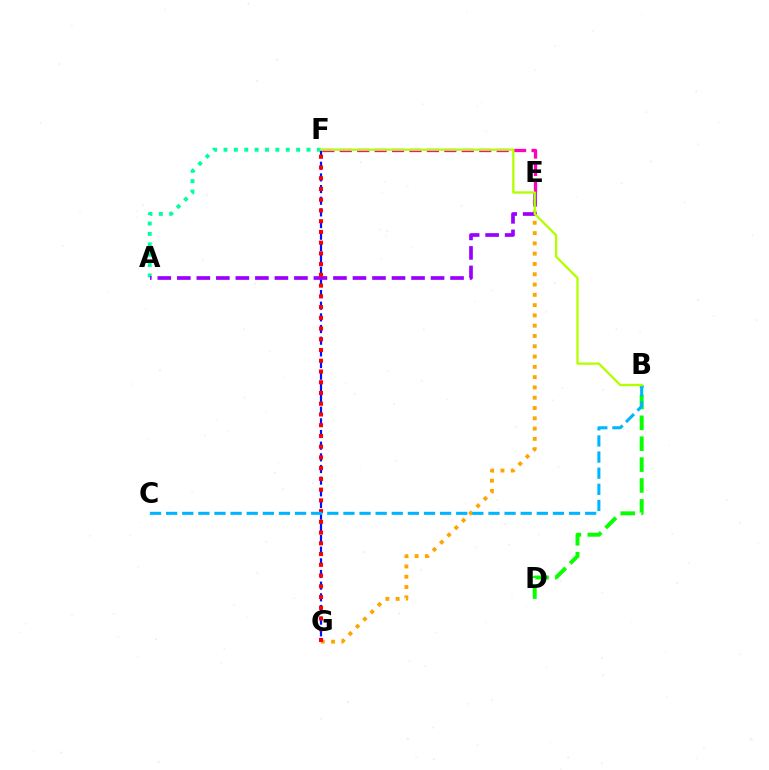{('A', 'F'): [{'color': '#00ff9d', 'line_style': 'dotted', 'thickness': 2.82}], ('B', 'D'): [{'color': '#08ff00', 'line_style': 'dashed', 'thickness': 2.84}], ('F', 'G'): [{'color': '#0010ff', 'line_style': 'dashed', 'thickness': 1.58}, {'color': '#ff0000', 'line_style': 'dotted', 'thickness': 2.92}], ('E', 'F'): [{'color': '#ff00bd', 'line_style': 'dashed', 'thickness': 2.37}], ('E', 'G'): [{'color': '#ffa500', 'line_style': 'dotted', 'thickness': 2.8}], ('A', 'E'): [{'color': '#9b00ff', 'line_style': 'dashed', 'thickness': 2.65}], ('B', 'C'): [{'color': '#00b5ff', 'line_style': 'dashed', 'thickness': 2.19}], ('B', 'F'): [{'color': '#b3ff00', 'line_style': 'solid', 'thickness': 1.67}]}